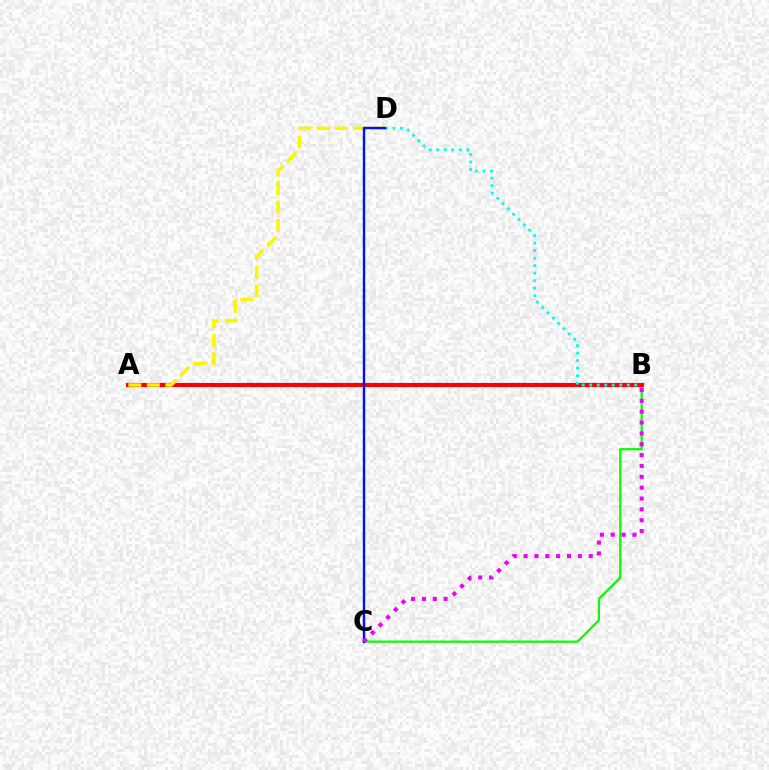{('B', 'C'): [{'color': '#08ff00', 'line_style': 'solid', 'thickness': 1.6}, {'color': '#ee00ff', 'line_style': 'dotted', 'thickness': 2.95}], ('A', 'B'): [{'color': '#ff0000', 'line_style': 'solid', 'thickness': 2.99}], ('A', 'D'): [{'color': '#fcf500', 'line_style': 'dashed', 'thickness': 2.51}], ('B', 'D'): [{'color': '#00fff6', 'line_style': 'dotted', 'thickness': 2.04}], ('C', 'D'): [{'color': '#0010ff', 'line_style': 'solid', 'thickness': 1.74}]}